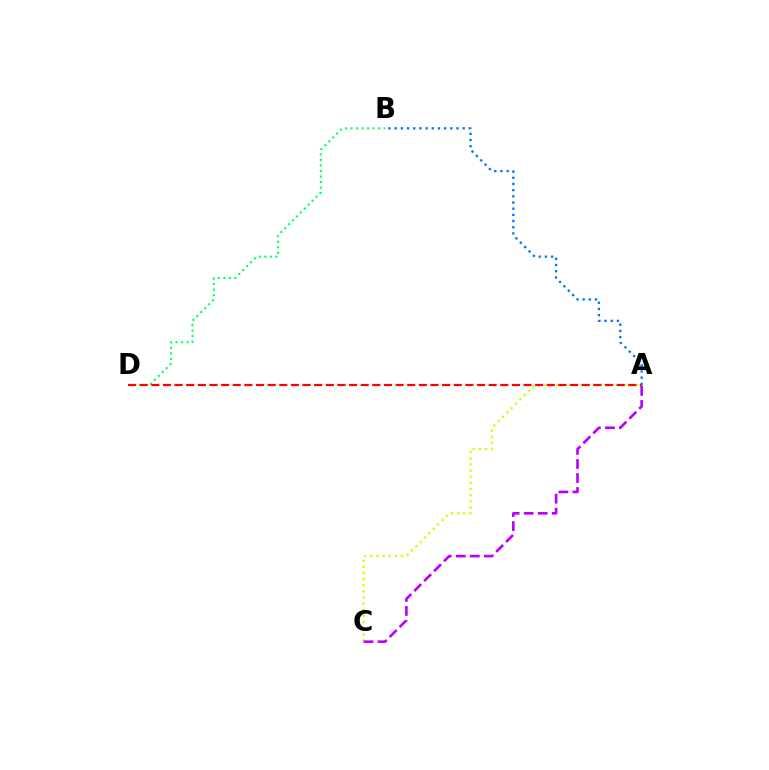{('B', 'D'): [{'color': '#00ff5c', 'line_style': 'dotted', 'thickness': 1.5}], ('A', 'C'): [{'color': '#d1ff00', 'line_style': 'dotted', 'thickness': 1.67}, {'color': '#b900ff', 'line_style': 'dashed', 'thickness': 1.91}], ('A', 'D'): [{'color': '#ff0000', 'line_style': 'dashed', 'thickness': 1.58}], ('A', 'B'): [{'color': '#0074ff', 'line_style': 'dotted', 'thickness': 1.68}]}